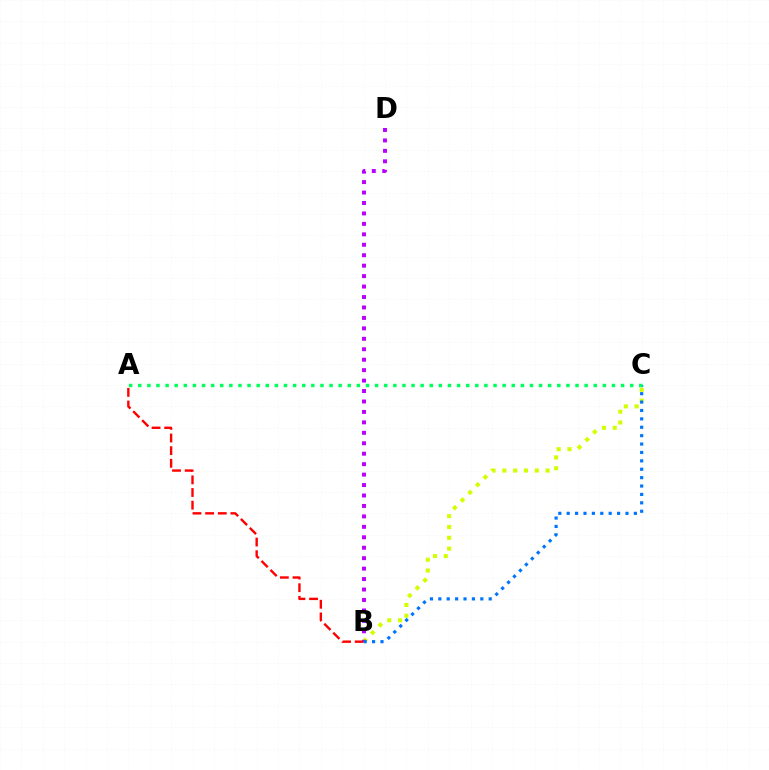{('B', 'C'): [{'color': '#d1ff00', 'line_style': 'dotted', 'thickness': 2.94}, {'color': '#0074ff', 'line_style': 'dotted', 'thickness': 2.28}], ('B', 'D'): [{'color': '#b900ff', 'line_style': 'dotted', 'thickness': 2.84}], ('A', 'B'): [{'color': '#ff0000', 'line_style': 'dashed', 'thickness': 1.72}], ('A', 'C'): [{'color': '#00ff5c', 'line_style': 'dotted', 'thickness': 2.48}]}